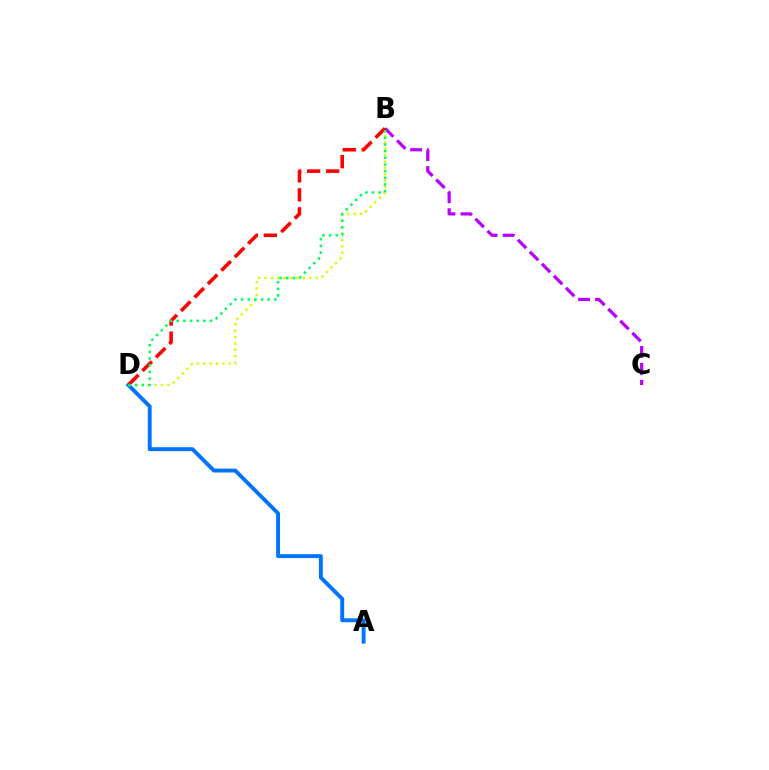{('A', 'D'): [{'color': '#0074ff', 'line_style': 'solid', 'thickness': 2.81}], ('B', 'D'): [{'color': '#d1ff00', 'line_style': 'dotted', 'thickness': 1.74}, {'color': '#ff0000', 'line_style': 'dashed', 'thickness': 2.58}, {'color': '#00ff5c', 'line_style': 'dotted', 'thickness': 1.81}], ('B', 'C'): [{'color': '#b900ff', 'line_style': 'dashed', 'thickness': 2.31}]}